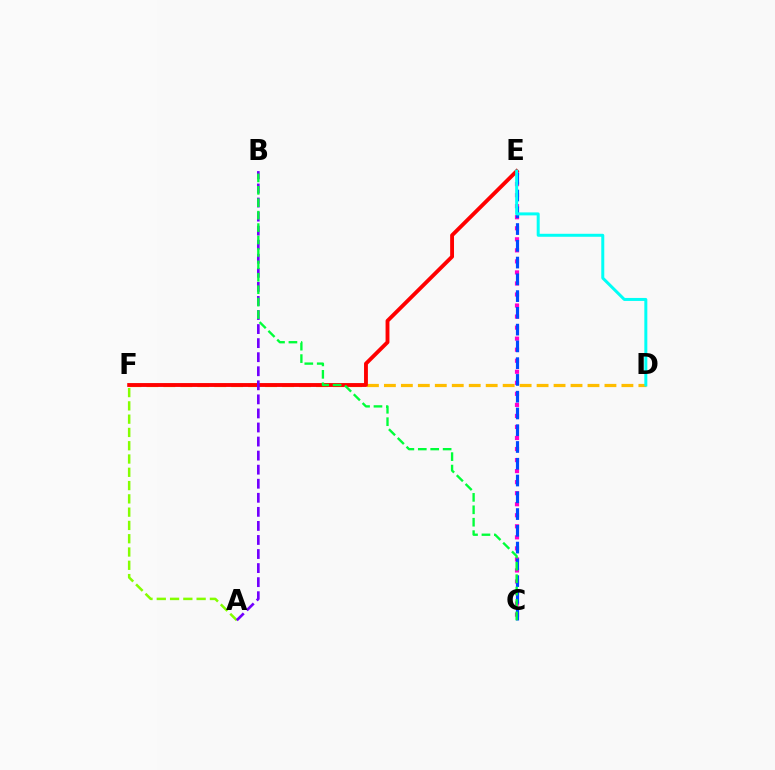{('D', 'F'): [{'color': '#ffbd00', 'line_style': 'dashed', 'thickness': 2.3}], ('C', 'E'): [{'color': '#ff00cf', 'line_style': 'dotted', 'thickness': 3.0}, {'color': '#004bff', 'line_style': 'dashed', 'thickness': 2.28}], ('E', 'F'): [{'color': '#ff0000', 'line_style': 'solid', 'thickness': 2.78}], ('D', 'E'): [{'color': '#00fff6', 'line_style': 'solid', 'thickness': 2.15}], ('A', 'F'): [{'color': '#84ff00', 'line_style': 'dashed', 'thickness': 1.8}], ('A', 'B'): [{'color': '#7200ff', 'line_style': 'dashed', 'thickness': 1.91}], ('B', 'C'): [{'color': '#00ff39', 'line_style': 'dashed', 'thickness': 1.69}]}